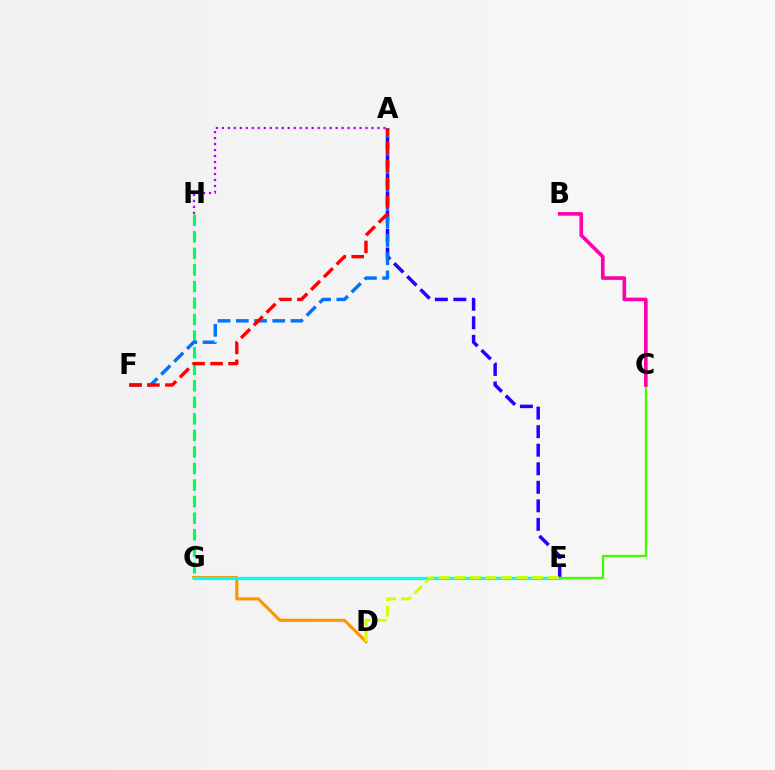{('A', 'E'): [{'color': '#2500ff', 'line_style': 'dashed', 'thickness': 2.52}], ('G', 'H'): [{'color': '#00ff5c', 'line_style': 'dashed', 'thickness': 2.25}], ('A', 'F'): [{'color': '#0074ff', 'line_style': 'dashed', 'thickness': 2.48}, {'color': '#ff0000', 'line_style': 'dashed', 'thickness': 2.44}], ('D', 'G'): [{'color': '#ff9400', 'line_style': 'solid', 'thickness': 2.22}], ('E', 'G'): [{'color': '#00fff6', 'line_style': 'solid', 'thickness': 2.34}], ('C', 'E'): [{'color': '#3dff00', 'line_style': 'solid', 'thickness': 1.66}], ('A', 'H'): [{'color': '#b900ff', 'line_style': 'dotted', 'thickness': 1.63}], ('D', 'E'): [{'color': '#d1ff00', 'line_style': 'dashed', 'thickness': 2.11}], ('B', 'C'): [{'color': '#ff00ac', 'line_style': 'solid', 'thickness': 2.61}]}